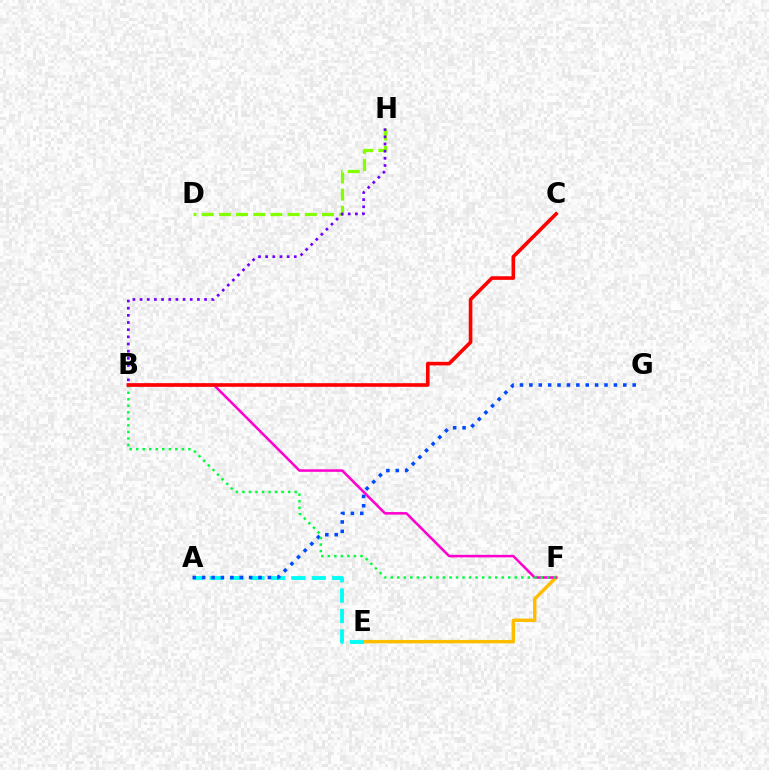{('E', 'F'): [{'color': '#ffbd00', 'line_style': 'solid', 'thickness': 2.45}], ('A', 'E'): [{'color': '#00fff6', 'line_style': 'dashed', 'thickness': 2.78}], ('D', 'H'): [{'color': '#84ff00', 'line_style': 'dashed', 'thickness': 2.33}], ('A', 'G'): [{'color': '#004bff', 'line_style': 'dotted', 'thickness': 2.55}], ('B', 'H'): [{'color': '#7200ff', 'line_style': 'dotted', 'thickness': 1.95}], ('B', 'F'): [{'color': '#ff00cf', 'line_style': 'solid', 'thickness': 1.83}, {'color': '#00ff39', 'line_style': 'dotted', 'thickness': 1.77}], ('B', 'C'): [{'color': '#ff0000', 'line_style': 'solid', 'thickness': 2.6}]}